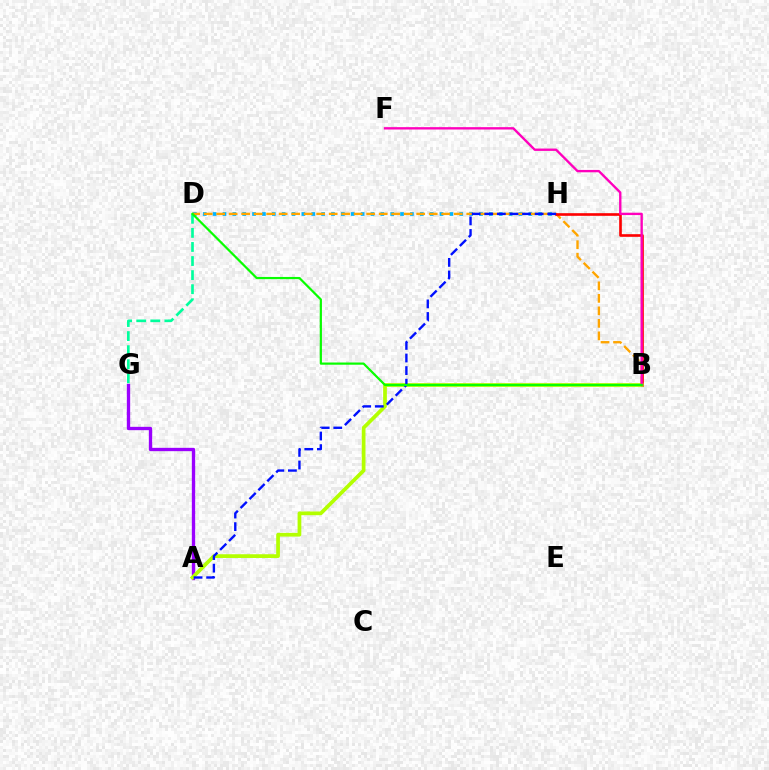{('D', 'G'): [{'color': '#00ff9d', 'line_style': 'dashed', 'thickness': 1.91}], ('D', 'H'): [{'color': '#00b5ff', 'line_style': 'dotted', 'thickness': 2.68}], ('B', 'D'): [{'color': '#ffa500', 'line_style': 'dashed', 'thickness': 1.7}, {'color': '#08ff00', 'line_style': 'solid', 'thickness': 1.59}], ('B', 'H'): [{'color': '#ff0000', 'line_style': 'solid', 'thickness': 1.9}], ('A', 'G'): [{'color': '#9b00ff', 'line_style': 'solid', 'thickness': 2.39}], ('A', 'B'): [{'color': '#b3ff00', 'line_style': 'solid', 'thickness': 2.68}], ('B', 'F'): [{'color': '#ff00bd', 'line_style': 'solid', 'thickness': 1.7}], ('A', 'H'): [{'color': '#0010ff', 'line_style': 'dashed', 'thickness': 1.71}]}